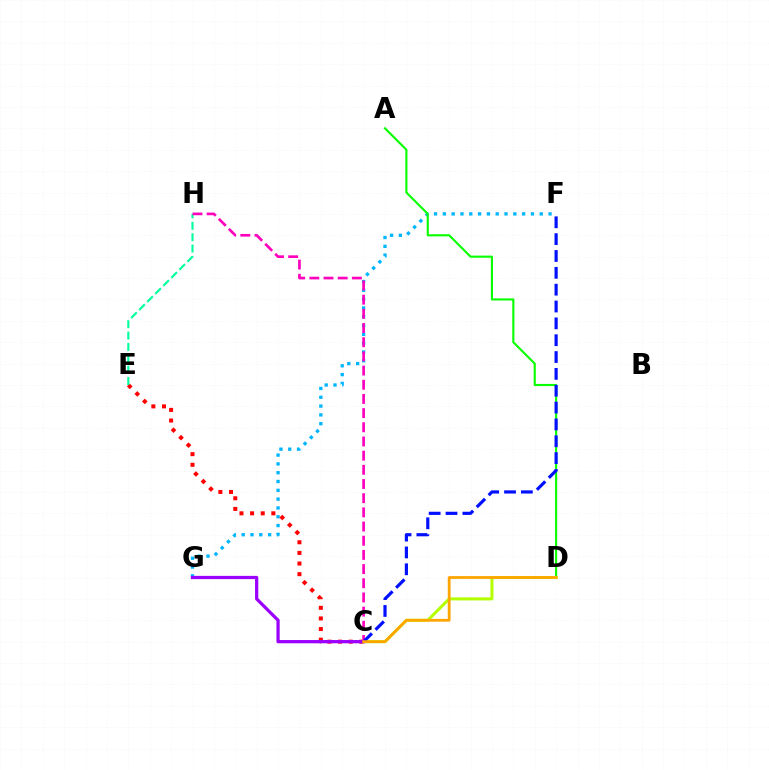{('F', 'G'): [{'color': '#00b5ff', 'line_style': 'dotted', 'thickness': 2.39}], ('C', 'E'): [{'color': '#ff0000', 'line_style': 'dotted', 'thickness': 2.89}], ('E', 'H'): [{'color': '#00ff9d', 'line_style': 'dashed', 'thickness': 1.54}], ('A', 'D'): [{'color': '#08ff00', 'line_style': 'solid', 'thickness': 1.53}], ('C', 'D'): [{'color': '#b3ff00', 'line_style': 'solid', 'thickness': 2.18}, {'color': '#ffa500', 'line_style': 'solid', 'thickness': 2.01}], ('C', 'H'): [{'color': '#ff00bd', 'line_style': 'dashed', 'thickness': 1.93}], ('C', 'F'): [{'color': '#0010ff', 'line_style': 'dashed', 'thickness': 2.29}], ('C', 'G'): [{'color': '#9b00ff', 'line_style': 'solid', 'thickness': 2.34}]}